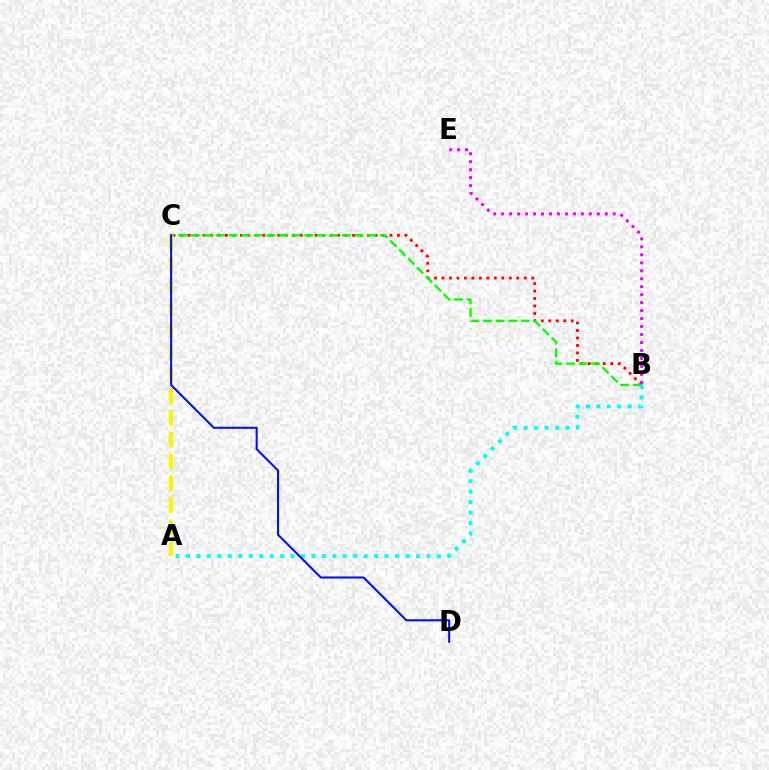{('B', 'C'): [{'color': '#ff0000', 'line_style': 'dotted', 'thickness': 2.03}, {'color': '#08ff00', 'line_style': 'dashed', 'thickness': 1.71}], ('A', 'B'): [{'color': '#00fff6', 'line_style': 'dotted', 'thickness': 2.84}], ('A', 'C'): [{'color': '#fcf500', 'line_style': 'dashed', 'thickness': 2.97}], ('C', 'D'): [{'color': '#0010ff', 'line_style': 'solid', 'thickness': 1.5}], ('B', 'E'): [{'color': '#ee00ff', 'line_style': 'dotted', 'thickness': 2.17}]}